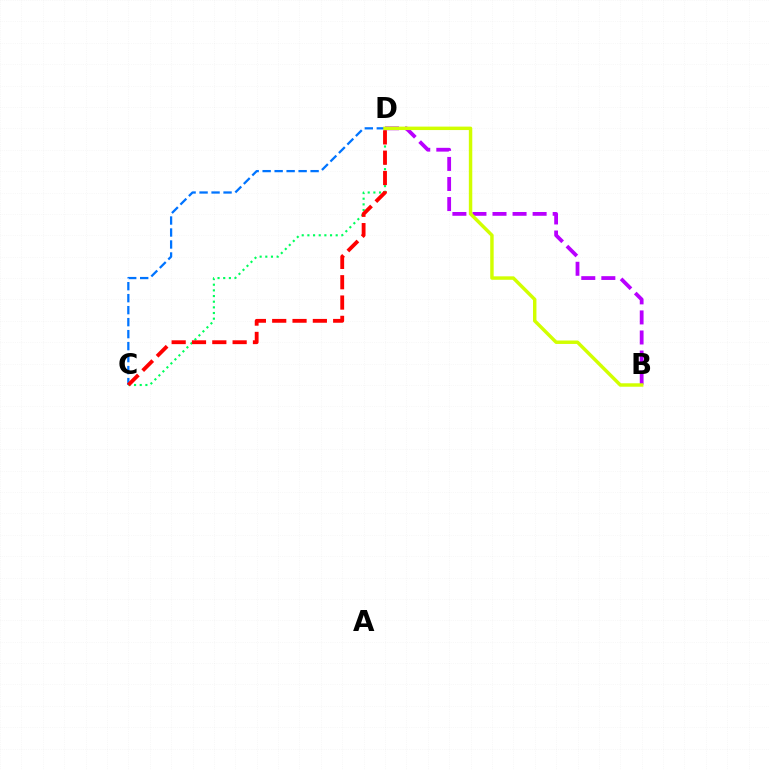{('C', 'D'): [{'color': '#00ff5c', 'line_style': 'dotted', 'thickness': 1.54}, {'color': '#0074ff', 'line_style': 'dashed', 'thickness': 1.63}, {'color': '#ff0000', 'line_style': 'dashed', 'thickness': 2.76}], ('B', 'D'): [{'color': '#b900ff', 'line_style': 'dashed', 'thickness': 2.72}, {'color': '#d1ff00', 'line_style': 'solid', 'thickness': 2.48}]}